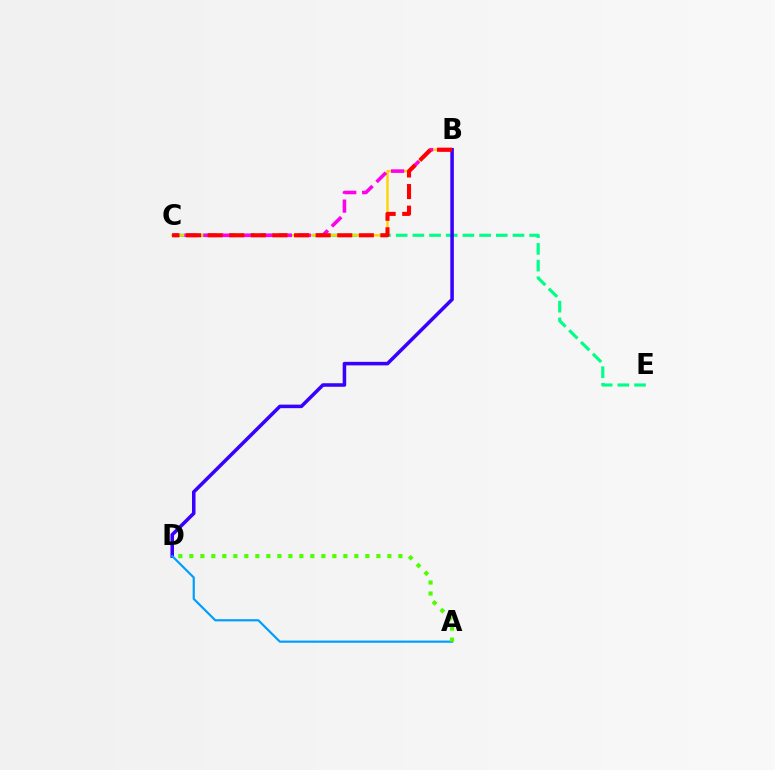{('C', 'E'): [{'color': '#00ff86', 'line_style': 'dashed', 'thickness': 2.27}], ('B', 'C'): [{'color': '#ffd500', 'line_style': 'solid', 'thickness': 1.74}, {'color': '#ff00ed', 'line_style': 'dashed', 'thickness': 2.57}, {'color': '#ff0000', 'line_style': 'dashed', 'thickness': 2.93}], ('B', 'D'): [{'color': '#3700ff', 'line_style': 'solid', 'thickness': 2.54}], ('A', 'D'): [{'color': '#009eff', 'line_style': 'solid', 'thickness': 1.57}, {'color': '#4fff00', 'line_style': 'dotted', 'thickness': 2.99}]}